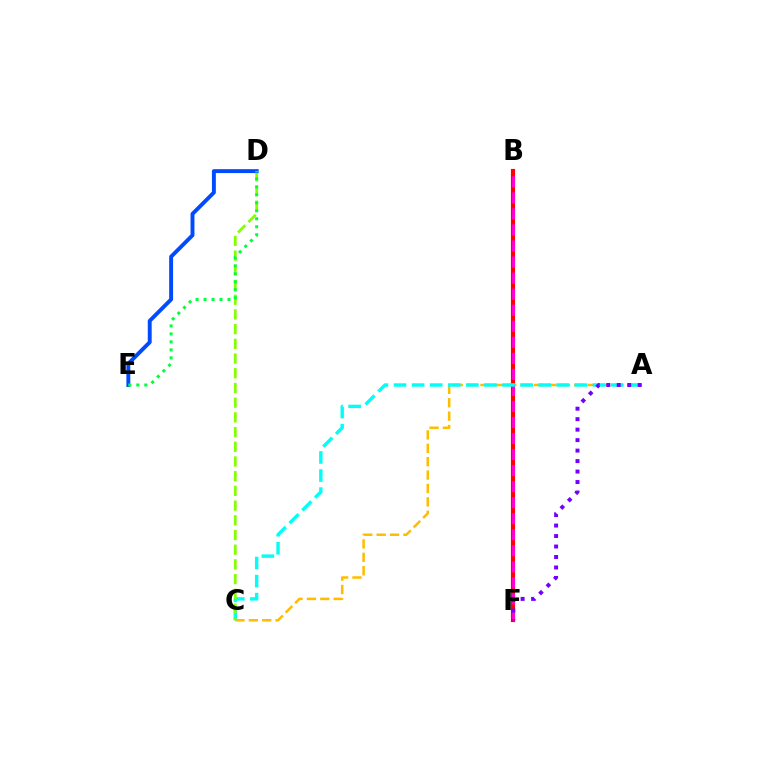{('B', 'F'): [{'color': '#ff0000', 'line_style': 'solid', 'thickness': 2.99}, {'color': '#ff00cf', 'line_style': 'dashed', 'thickness': 2.18}], ('A', 'C'): [{'color': '#ffbd00', 'line_style': 'dashed', 'thickness': 1.82}, {'color': '#00fff6', 'line_style': 'dashed', 'thickness': 2.46}], ('C', 'D'): [{'color': '#84ff00', 'line_style': 'dashed', 'thickness': 2.0}], ('D', 'E'): [{'color': '#004bff', 'line_style': 'solid', 'thickness': 2.81}, {'color': '#00ff39', 'line_style': 'dotted', 'thickness': 2.17}], ('A', 'F'): [{'color': '#7200ff', 'line_style': 'dotted', 'thickness': 2.85}]}